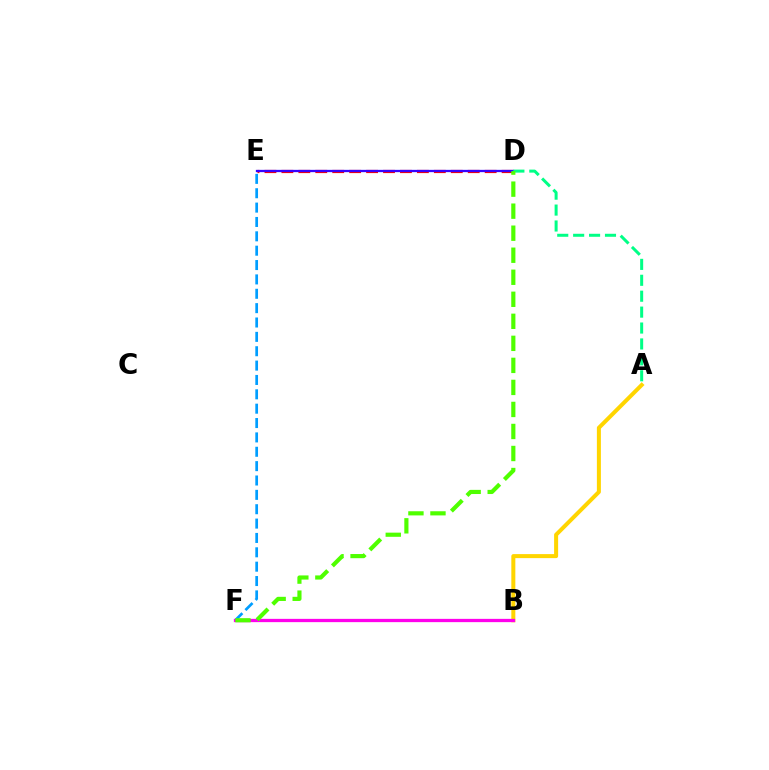{('E', 'F'): [{'color': '#009eff', 'line_style': 'dashed', 'thickness': 1.95}], ('A', 'B'): [{'color': '#ffd500', 'line_style': 'solid', 'thickness': 2.89}], ('B', 'F'): [{'color': '#ff00ed', 'line_style': 'solid', 'thickness': 2.36}], ('D', 'E'): [{'color': '#ff0000', 'line_style': 'dashed', 'thickness': 2.3}, {'color': '#3700ff', 'line_style': 'solid', 'thickness': 1.65}], ('A', 'D'): [{'color': '#00ff86', 'line_style': 'dashed', 'thickness': 2.16}], ('D', 'F'): [{'color': '#4fff00', 'line_style': 'dashed', 'thickness': 2.99}]}